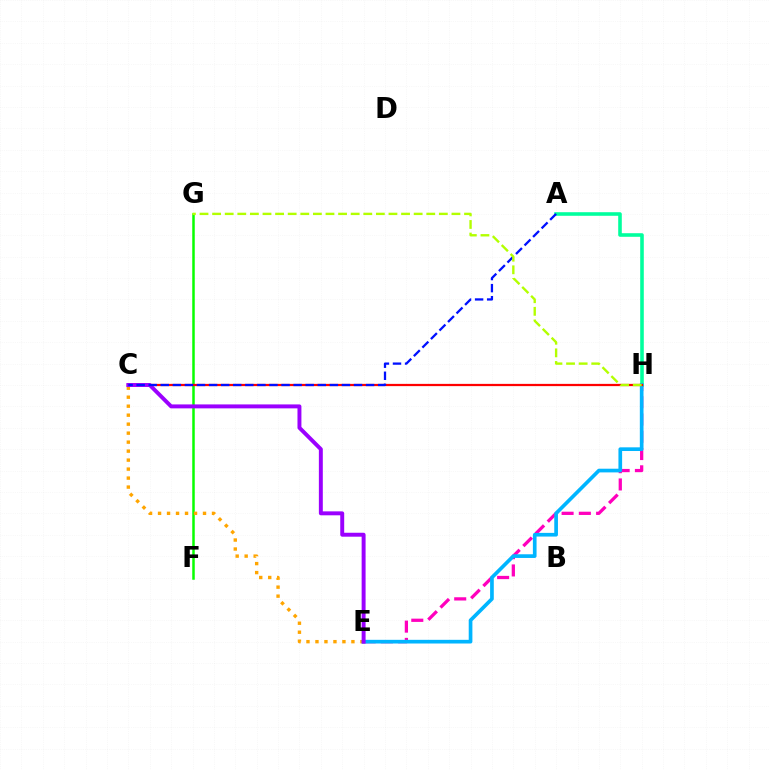{('F', 'G'): [{'color': '#08ff00', 'line_style': 'solid', 'thickness': 1.8}], ('C', 'E'): [{'color': '#ffa500', 'line_style': 'dotted', 'thickness': 2.44}, {'color': '#9b00ff', 'line_style': 'solid', 'thickness': 2.84}], ('E', 'H'): [{'color': '#ff00bd', 'line_style': 'dashed', 'thickness': 2.34}, {'color': '#00b5ff', 'line_style': 'solid', 'thickness': 2.65}], ('A', 'H'): [{'color': '#00ff9d', 'line_style': 'solid', 'thickness': 2.58}], ('C', 'H'): [{'color': '#ff0000', 'line_style': 'solid', 'thickness': 1.61}], ('A', 'C'): [{'color': '#0010ff', 'line_style': 'dashed', 'thickness': 1.64}], ('G', 'H'): [{'color': '#b3ff00', 'line_style': 'dashed', 'thickness': 1.71}]}